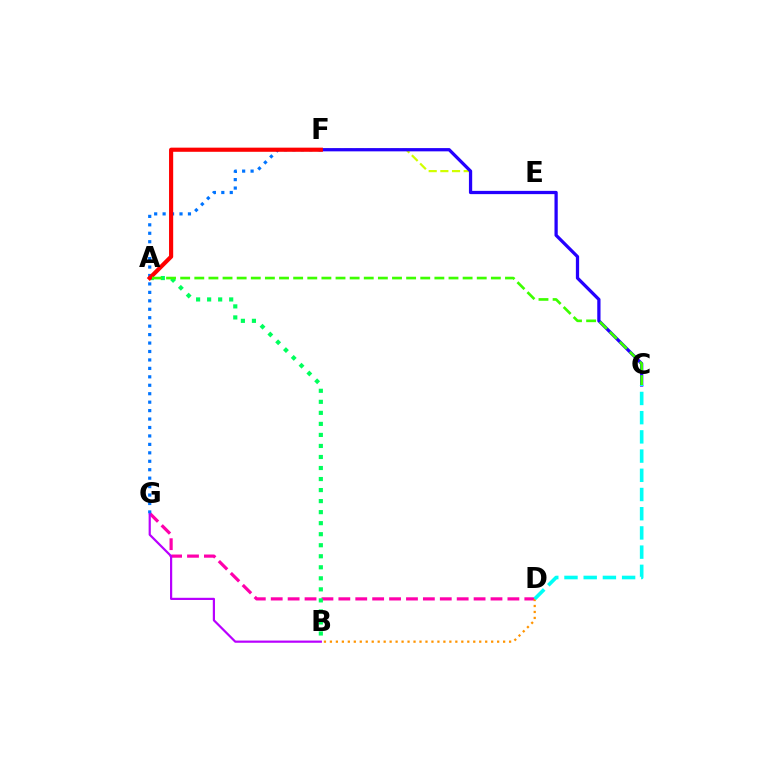{('D', 'G'): [{'color': '#ff00ac', 'line_style': 'dashed', 'thickness': 2.3}], ('E', 'F'): [{'color': '#d1ff00', 'line_style': 'dashed', 'thickness': 1.58}], ('B', 'G'): [{'color': '#b900ff', 'line_style': 'solid', 'thickness': 1.58}], ('F', 'G'): [{'color': '#0074ff', 'line_style': 'dotted', 'thickness': 2.29}], ('A', 'B'): [{'color': '#00ff5c', 'line_style': 'dotted', 'thickness': 3.0}], ('C', 'F'): [{'color': '#2500ff', 'line_style': 'solid', 'thickness': 2.35}], ('B', 'D'): [{'color': '#ff9400', 'line_style': 'dotted', 'thickness': 1.62}], ('A', 'F'): [{'color': '#ff0000', 'line_style': 'solid', 'thickness': 2.98}], ('A', 'C'): [{'color': '#3dff00', 'line_style': 'dashed', 'thickness': 1.92}], ('C', 'D'): [{'color': '#00fff6', 'line_style': 'dashed', 'thickness': 2.61}]}